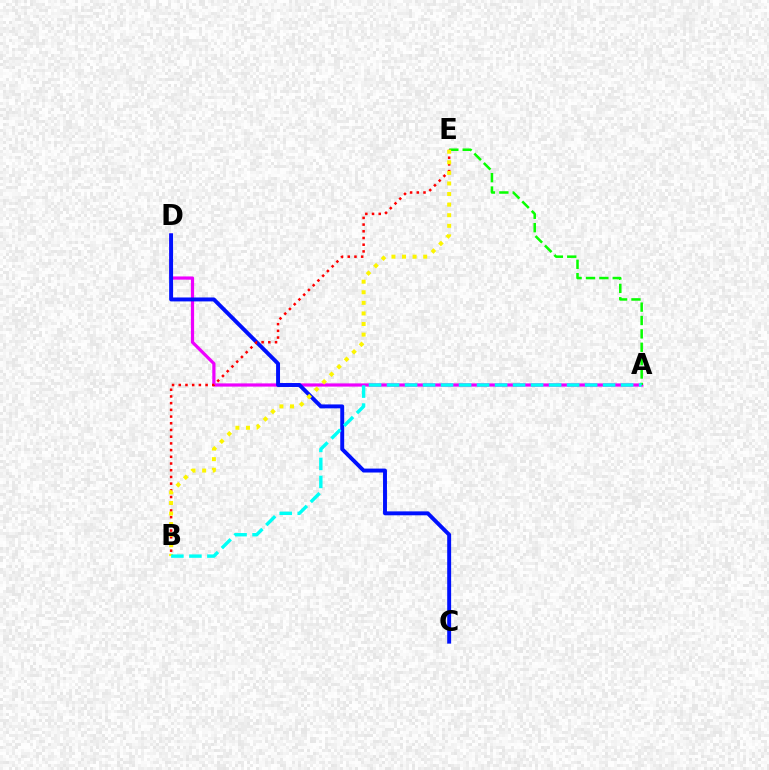{('A', 'D'): [{'color': '#ee00ff', 'line_style': 'solid', 'thickness': 2.31}], ('A', 'E'): [{'color': '#08ff00', 'line_style': 'dashed', 'thickness': 1.82}], ('C', 'D'): [{'color': '#0010ff', 'line_style': 'solid', 'thickness': 2.83}], ('B', 'E'): [{'color': '#ff0000', 'line_style': 'dotted', 'thickness': 1.82}, {'color': '#fcf500', 'line_style': 'dotted', 'thickness': 2.87}], ('A', 'B'): [{'color': '#00fff6', 'line_style': 'dashed', 'thickness': 2.45}]}